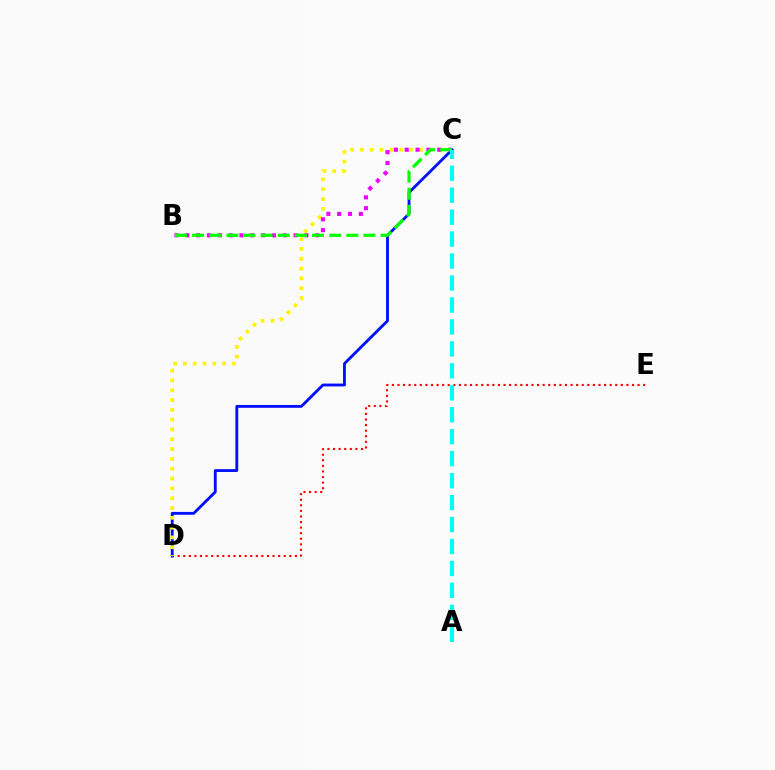{('D', 'E'): [{'color': '#ff0000', 'line_style': 'dotted', 'thickness': 1.52}], ('C', 'D'): [{'color': '#0010ff', 'line_style': 'solid', 'thickness': 2.04}, {'color': '#fcf500', 'line_style': 'dotted', 'thickness': 2.67}], ('B', 'C'): [{'color': '#ee00ff', 'line_style': 'dotted', 'thickness': 2.94}, {'color': '#08ff00', 'line_style': 'dashed', 'thickness': 2.33}], ('A', 'C'): [{'color': '#00fff6', 'line_style': 'dashed', 'thickness': 2.98}]}